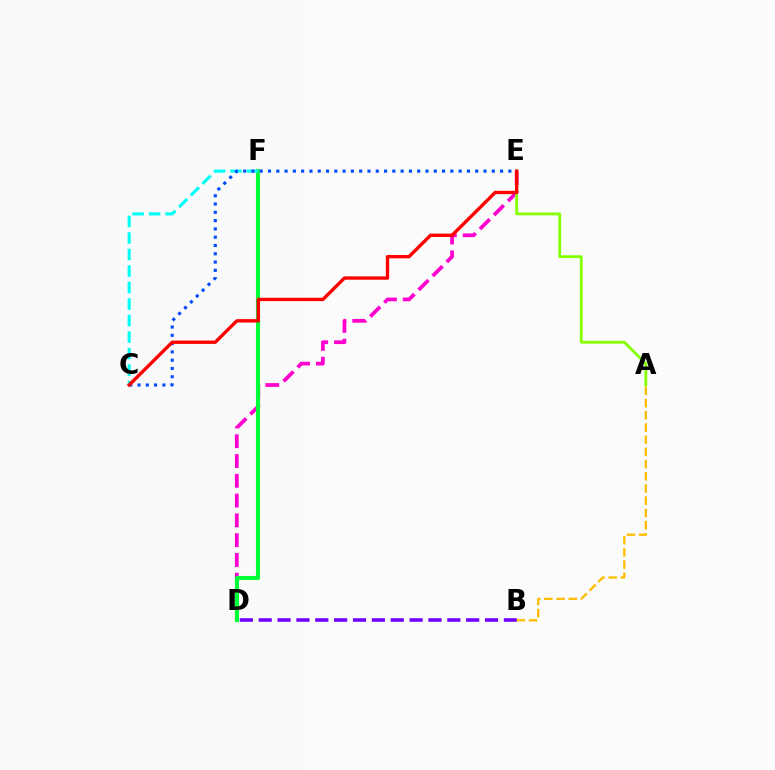{('D', 'E'): [{'color': '#ff00cf', 'line_style': 'dashed', 'thickness': 2.69}], ('B', 'D'): [{'color': '#7200ff', 'line_style': 'dashed', 'thickness': 2.56}], ('A', 'B'): [{'color': '#ffbd00', 'line_style': 'dashed', 'thickness': 1.66}], ('A', 'E'): [{'color': '#84ff00', 'line_style': 'solid', 'thickness': 2.02}], ('D', 'F'): [{'color': '#00ff39', 'line_style': 'solid', 'thickness': 2.96}], ('C', 'F'): [{'color': '#00fff6', 'line_style': 'dashed', 'thickness': 2.24}], ('C', 'E'): [{'color': '#004bff', 'line_style': 'dotted', 'thickness': 2.25}, {'color': '#ff0000', 'line_style': 'solid', 'thickness': 2.41}]}